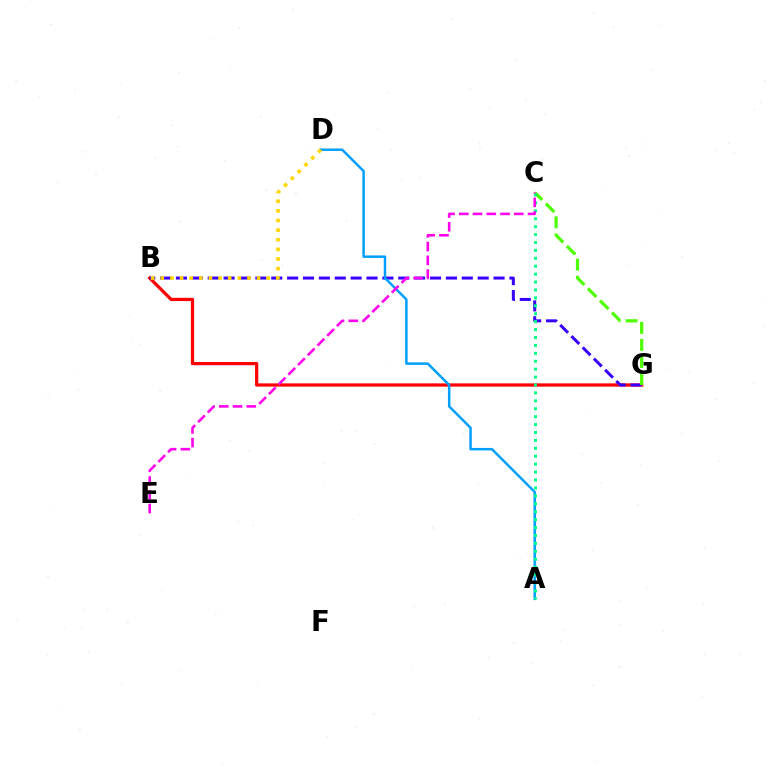{('B', 'G'): [{'color': '#ff0000', 'line_style': 'solid', 'thickness': 2.34}, {'color': '#3700ff', 'line_style': 'dashed', 'thickness': 2.16}], ('C', 'G'): [{'color': '#4fff00', 'line_style': 'dashed', 'thickness': 2.32}], ('A', 'D'): [{'color': '#009eff', 'line_style': 'solid', 'thickness': 1.78}], ('A', 'C'): [{'color': '#00ff86', 'line_style': 'dotted', 'thickness': 2.15}], ('C', 'E'): [{'color': '#ff00ed', 'line_style': 'dashed', 'thickness': 1.87}], ('B', 'D'): [{'color': '#ffd500', 'line_style': 'dotted', 'thickness': 2.62}]}